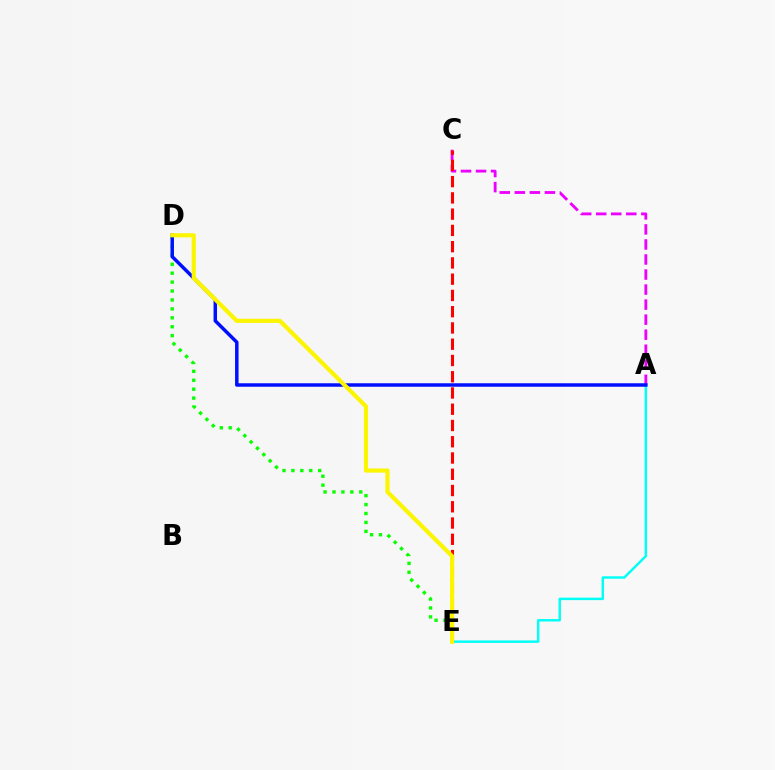{('A', 'C'): [{'color': '#ee00ff', 'line_style': 'dashed', 'thickness': 2.04}], ('D', 'E'): [{'color': '#08ff00', 'line_style': 'dotted', 'thickness': 2.43}, {'color': '#fcf500', 'line_style': 'solid', 'thickness': 2.98}], ('A', 'E'): [{'color': '#00fff6', 'line_style': 'solid', 'thickness': 1.76}], ('A', 'D'): [{'color': '#0010ff', 'line_style': 'solid', 'thickness': 2.51}], ('C', 'E'): [{'color': '#ff0000', 'line_style': 'dashed', 'thickness': 2.21}]}